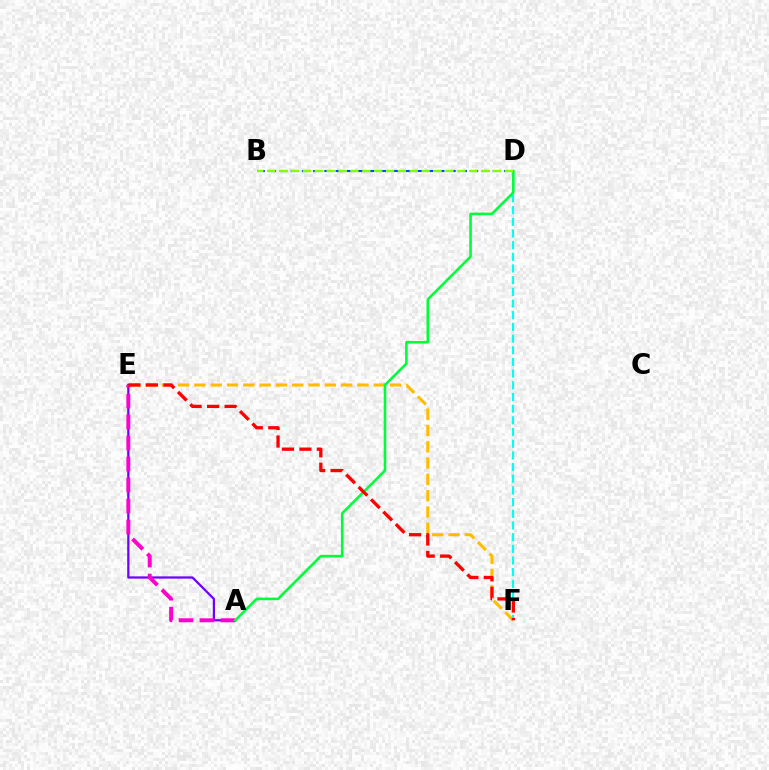{('E', 'F'): [{'color': '#ffbd00', 'line_style': 'dashed', 'thickness': 2.21}, {'color': '#ff0000', 'line_style': 'dashed', 'thickness': 2.38}], ('D', 'F'): [{'color': '#00fff6', 'line_style': 'dashed', 'thickness': 1.59}], ('A', 'E'): [{'color': '#7200ff', 'line_style': 'solid', 'thickness': 1.62}, {'color': '#ff00cf', 'line_style': 'dashed', 'thickness': 2.85}], ('B', 'D'): [{'color': '#004bff', 'line_style': 'dashed', 'thickness': 1.53}, {'color': '#84ff00', 'line_style': 'dashed', 'thickness': 1.61}], ('A', 'D'): [{'color': '#00ff39', 'line_style': 'solid', 'thickness': 1.86}]}